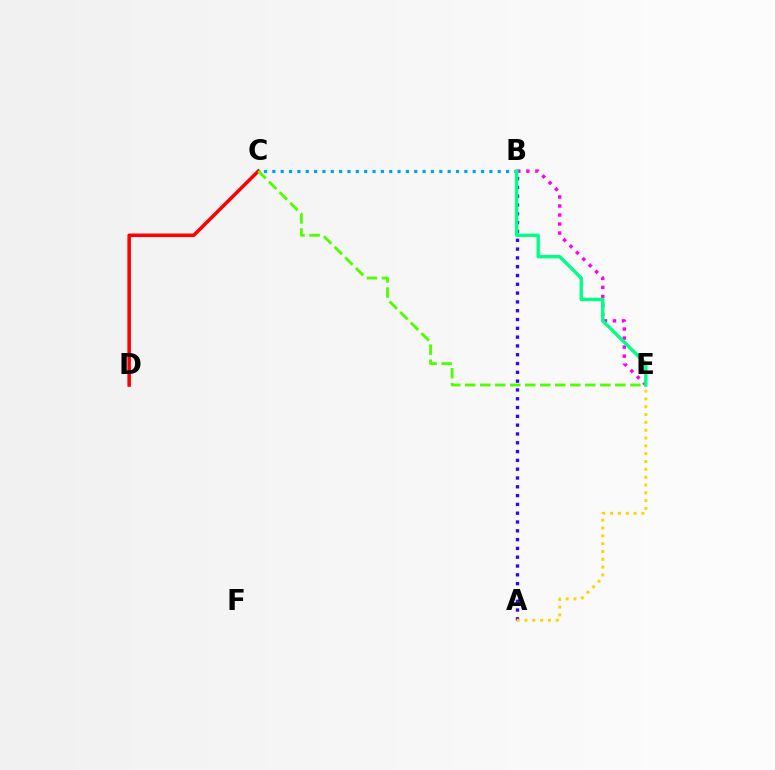{('B', 'E'): [{'color': '#ff00ed', 'line_style': 'dotted', 'thickness': 2.45}, {'color': '#00ff86', 'line_style': 'solid', 'thickness': 2.44}], ('C', 'D'): [{'color': '#ff0000', 'line_style': 'solid', 'thickness': 2.54}], ('A', 'B'): [{'color': '#3700ff', 'line_style': 'dotted', 'thickness': 2.39}], ('A', 'E'): [{'color': '#ffd500', 'line_style': 'dotted', 'thickness': 2.13}], ('B', 'C'): [{'color': '#009eff', 'line_style': 'dotted', 'thickness': 2.27}], ('C', 'E'): [{'color': '#4fff00', 'line_style': 'dashed', 'thickness': 2.04}]}